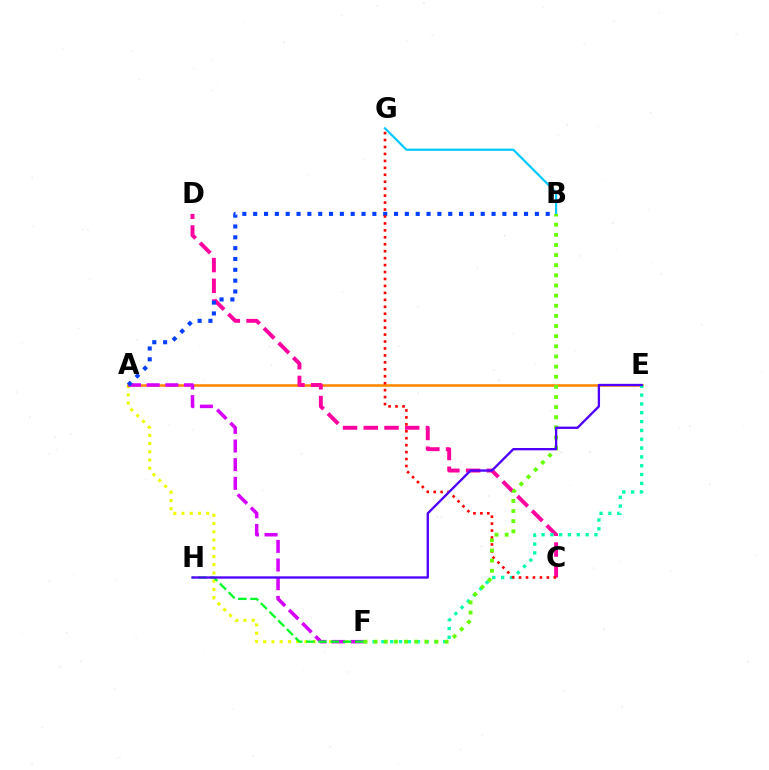{('A', 'F'): [{'color': '#eeff00', 'line_style': 'dotted', 'thickness': 2.24}, {'color': '#d600ff', 'line_style': 'dashed', 'thickness': 2.53}], ('A', 'E'): [{'color': '#ff8800', 'line_style': 'solid', 'thickness': 1.85}], ('C', 'D'): [{'color': '#ff00a0', 'line_style': 'dashed', 'thickness': 2.82}], ('B', 'G'): [{'color': '#00c7ff', 'line_style': 'solid', 'thickness': 1.57}], ('A', 'B'): [{'color': '#003fff', 'line_style': 'dotted', 'thickness': 2.94}], ('F', 'H'): [{'color': '#00ff27', 'line_style': 'dashed', 'thickness': 1.66}], ('E', 'F'): [{'color': '#00ffaf', 'line_style': 'dotted', 'thickness': 2.4}], ('C', 'G'): [{'color': '#ff0000', 'line_style': 'dotted', 'thickness': 1.89}], ('B', 'F'): [{'color': '#66ff00', 'line_style': 'dotted', 'thickness': 2.75}], ('E', 'H'): [{'color': '#4f00ff', 'line_style': 'solid', 'thickness': 1.68}]}